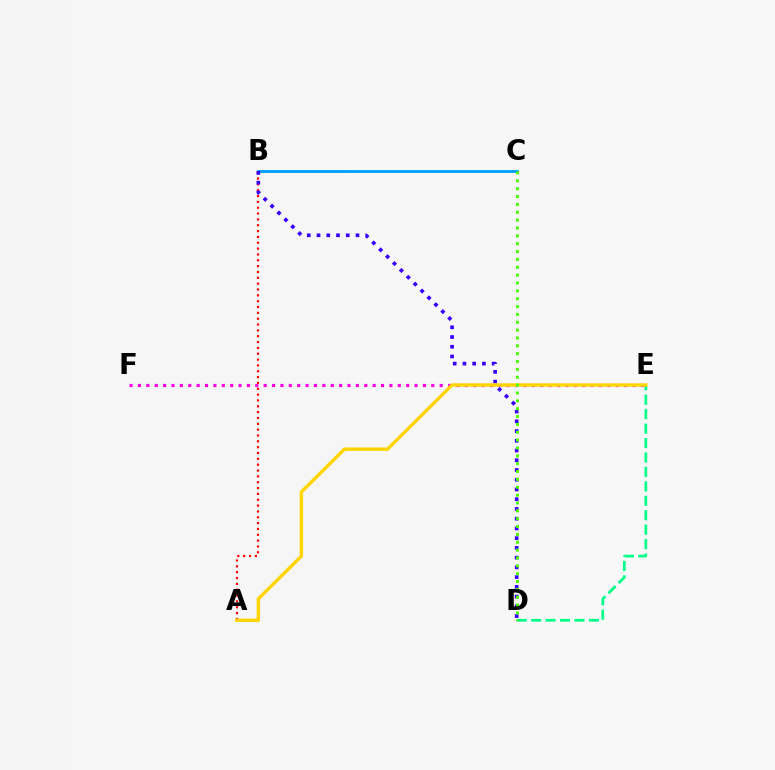{('B', 'C'): [{'color': '#009eff', 'line_style': 'solid', 'thickness': 2.02}], ('E', 'F'): [{'color': '#ff00ed', 'line_style': 'dotted', 'thickness': 2.28}], ('A', 'B'): [{'color': '#ff0000', 'line_style': 'dotted', 'thickness': 1.59}], ('D', 'E'): [{'color': '#00ff86', 'line_style': 'dashed', 'thickness': 1.96}], ('B', 'D'): [{'color': '#3700ff', 'line_style': 'dotted', 'thickness': 2.65}], ('A', 'E'): [{'color': '#ffd500', 'line_style': 'solid', 'thickness': 2.44}], ('C', 'D'): [{'color': '#4fff00', 'line_style': 'dotted', 'thickness': 2.13}]}